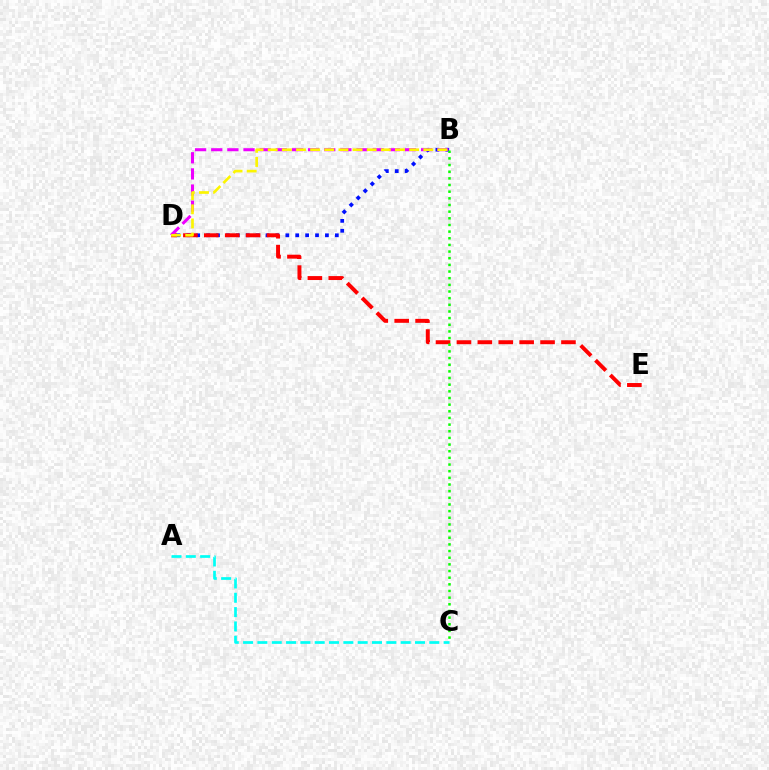{('B', 'D'): [{'color': '#0010ff', 'line_style': 'dotted', 'thickness': 2.69}, {'color': '#ee00ff', 'line_style': 'dashed', 'thickness': 2.19}, {'color': '#fcf500', 'line_style': 'dashed', 'thickness': 1.92}], ('A', 'C'): [{'color': '#00fff6', 'line_style': 'dashed', 'thickness': 1.95}], ('D', 'E'): [{'color': '#ff0000', 'line_style': 'dashed', 'thickness': 2.84}], ('B', 'C'): [{'color': '#08ff00', 'line_style': 'dotted', 'thickness': 1.81}]}